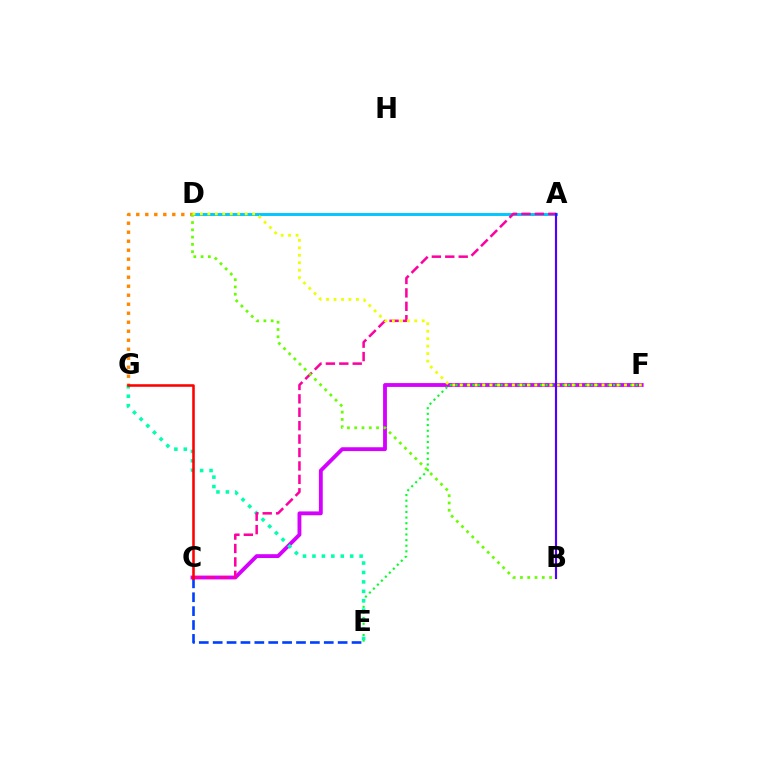{('C', 'E'): [{'color': '#003fff', 'line_style': 'dashed', 'thickness': 1.89}], ('C', 'F'): [{'color': '#d600ff', 'line_style': 'solid', 'thickness': 2.76}], ('A', 'D'): [{'color': '#00c7ff', 'line_style': 'solid', 'thickness': 2.11}], ('E', 'F'): [{'color': '#00ff27', 'line_style': 'dotted', 'thickness': 1.53}], ('E', 'G'): [{'color': '#00ffaf', 'line_style': 'dotted', 'thickness': 2.56}], ('D', 'G'): [{'color': '#ff8800', 'line_style': 'dotted', 'thickness': 2.45}], ('A', 'C'): [{'color': '#ff00a0', 'line_style': 'dashed', 'thickness': 1.82}], ('B', 'D'): [{'color': '#66ff00', 'line_style': 'dotted', 'thickness': 1.98}], ('D', 'F'): [{'color': '#eeff00', 'line_style': 'dotted', 'thickness': 2.03}], ('C', 'G'): [{'color': '#ff0000', 'line_style': 'solid', 'thickness': 1.85}], ('A', 'B'): [{'color': '#4f00ff', 'line_style': 'solid', 'thickness': 1.56}]}